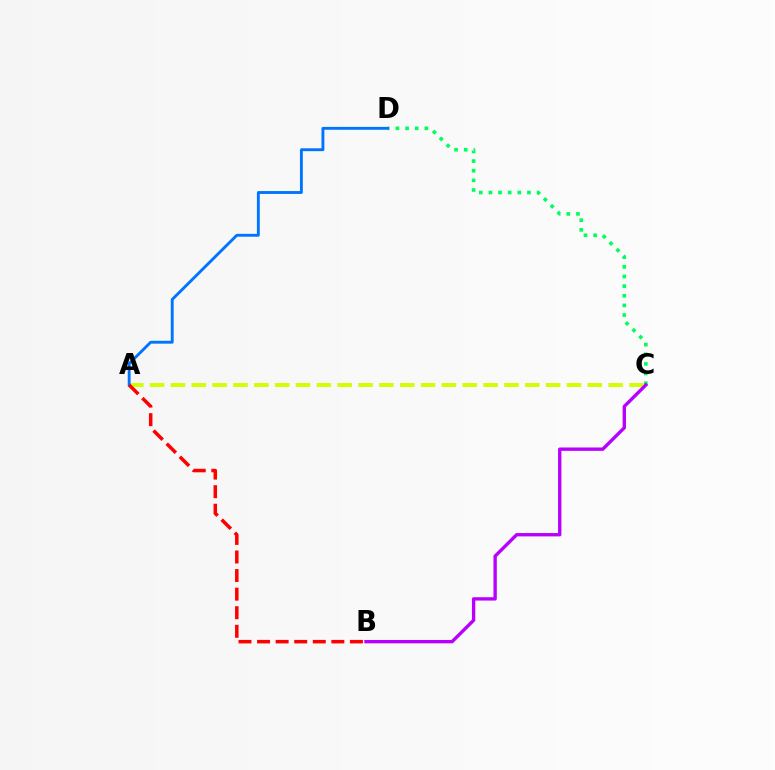{('C', 'D'): [{'color': '#00ff5c', 'line_style': 'dotted', 'thickness': 2.62}], ('A', 'C'): [{'color': '#d1ff00', 'line_style': 'dashed', 'thickness': 2.83}], ('A', 'D'): [{'color': '#0074ff', 'line_style': 'solid', 'thickness': 2.07}], ('A', 'B'): [{'color': '#ff0000', 'line_style': 'dashed', 'thickness': 2.52}], ('B', 'C'): [{'color': '#b900ff', 'line_style': 'solid', 'thickness': 2.42}]}